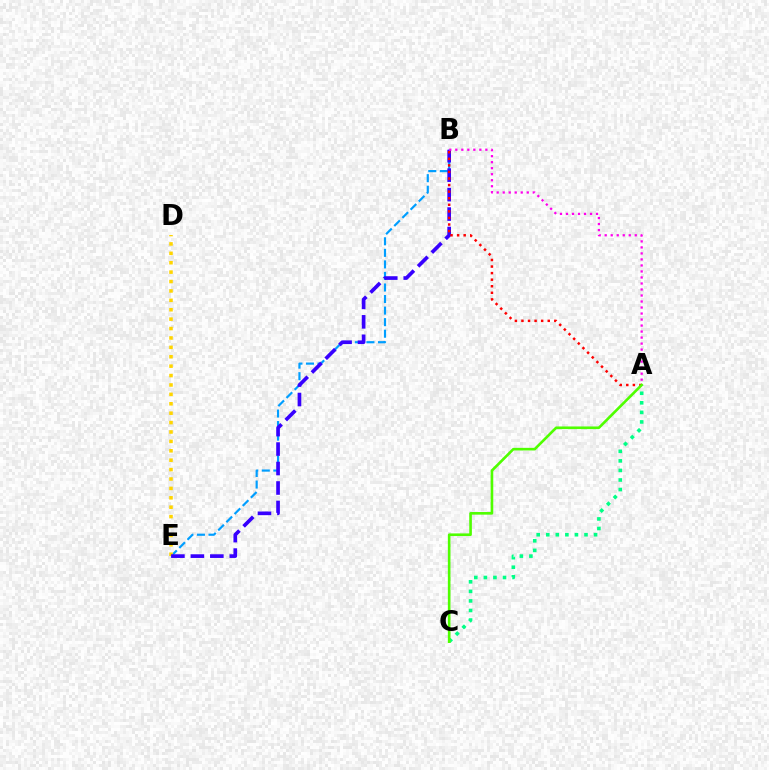{('B', 'E'): [{'color': '#009eff', 'line_style': 'dashed', 'thickness': 1.57}, {'color': '#3700ff', 'line_style': 'dashed', 'thickness': 2.64}], ('D', 'E'): [{'color': '#ffd500', 'line_style': 'dotted', 'thickness': 2.55}], ('A', 'B'): [{'color': '#ff00ed', 'line_style': 'dotted', 'thickness': 1.63}, {'color': '#ff0000', 'line_style': 'dotted', 'thickness': 1.79}], ('A', 'C'): [{'color': '#00ff86', 'line_style': 'dotted', 'thickness': 2.6}, {'color': '#4fff00', 'line_style': 'solid', 'thickness': 1.9}]}